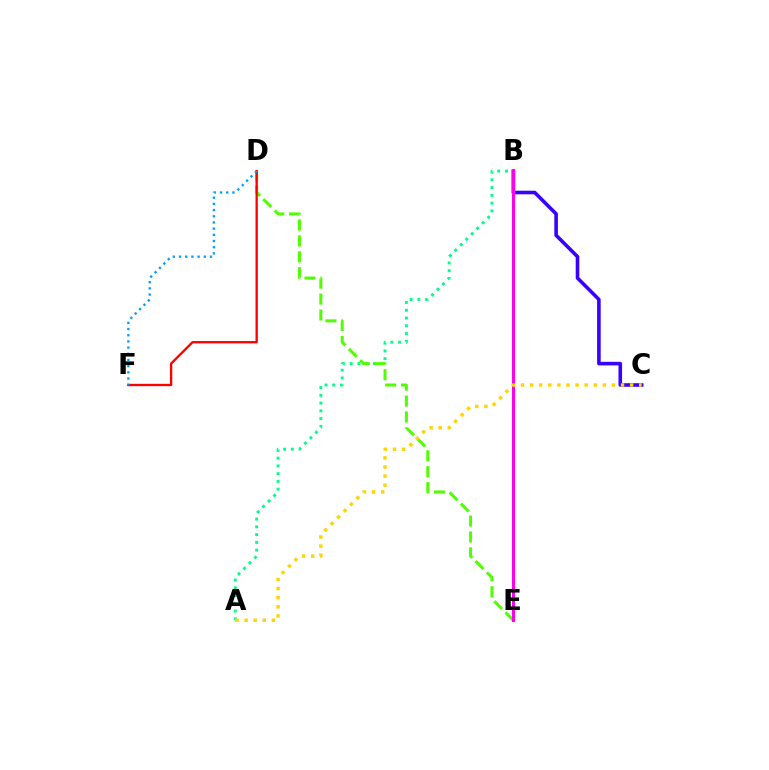{('A', 'B'): [{'color': '#00ff86', 'line_style': 'dotted', 'thickness': 2.11}], ('D', 'E'): [{'color': '#4fff00', 'line_style': 'dashed', 'thickness': 2.16}], ('B', 'C'): [{'color': '#3700ff', 'line_style': 'solid', 'thickness': 2.59}], ('B', 'E'): [{'color': '#ff00ed', 'line_style': 'solid', 'thickness': 2.2}], ('D', 'F'): [{'color': '#ff0000', 'line_style': 'solid', 'thickness': 1.68}, {'color': '#009eff', 'line_style': 'dotted', 'thickness': 1.68}], ('A', 'C'): [{'color': '#ffd500', 'line_style': 'dotted', 'thickness': 2.47}]}